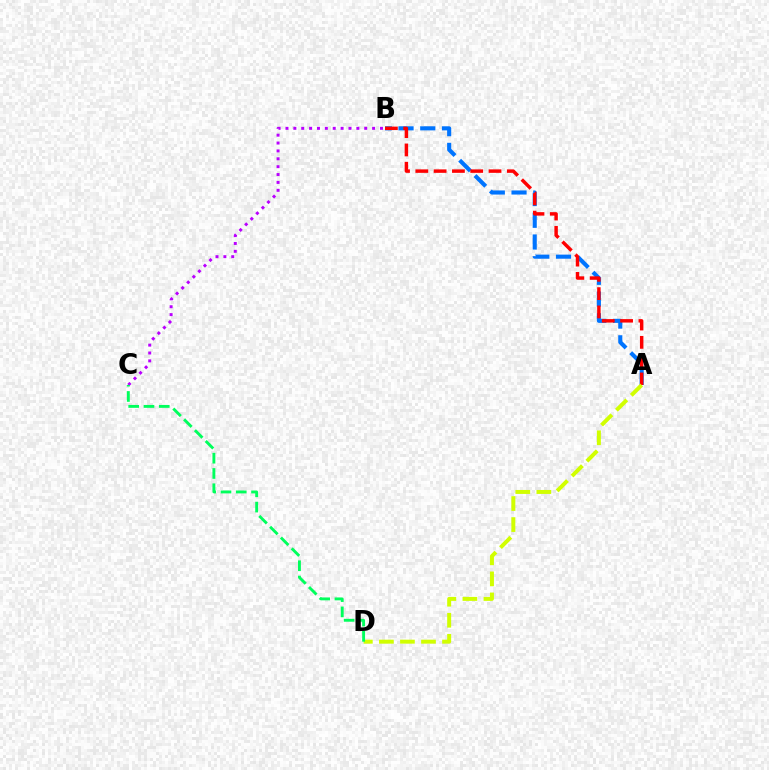{('A', 'B'): [{'color': '#0074ff', 'line_style': 'dashed', 'thickness': 2.95}, {'color': '#ff0000', 'line_style': 'dashed', 'thickness': 2.49}], ('A', 'D'): [{'color': '#d1ff00', 'line_style': 'dashed', 'thickness': 2.86}], ('B', 'C'): [{'color': '#b900ff', 'line_style': 'dotted', 'thickness': 2.14}], ('C', 'D'): [{'color': '#00ff5c', 'line_style': 'dashed', 'thickness': 2.08}]}